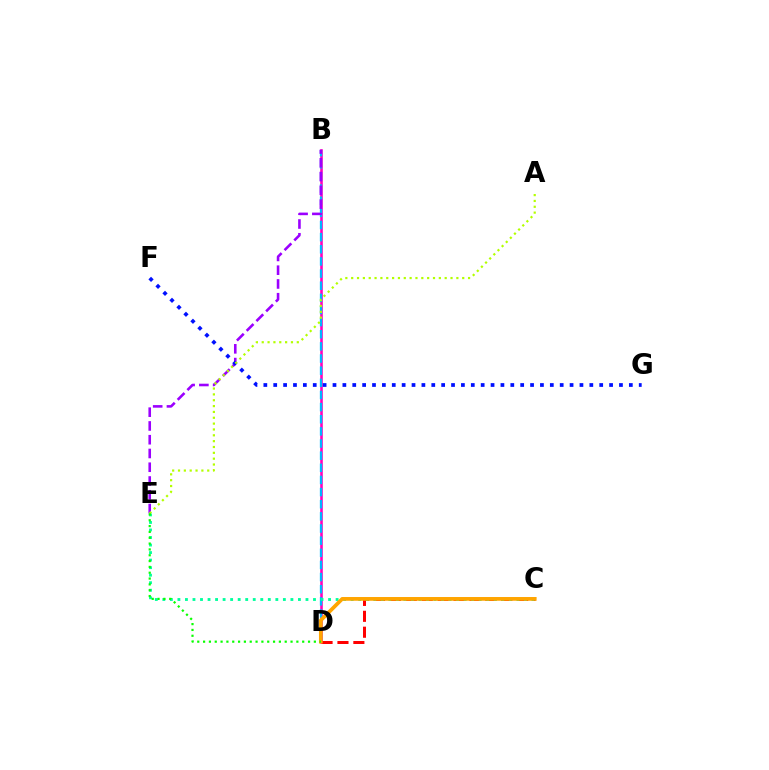{('B', 'D'): [{'color': '#ff00bd', 'line_style': 'solid', 'thickness': 1.86}, {'color': '#00b5ff', 'line_style': 'dashed', 'thickness': 1.65}], ('C', 'D'): [{'color': '#ff0000', 'line_style': 'dashed', 'thickness': 2.16}, {'color': '#ffa500', 'line_style': 'solid', 'thickness': 2.69}], ('C', 'E'): [{'color': '#00ff9d', 'line_style': 'dotted', 'thickness': 2.05}], ('B', 'E'): [{'color': '#9b00ff', 'line_style': 'dashed', 'thickness': 1.87}], ('F', 'G'): [{'color': '#0010ff', 'line_style': 'dotted', 'thickness': 2.68}], ('A', 'E'): [{'color': '#b3ff00', 'line_style': 'dotted', 'thickness': 1.59}], ('D', 'E'): [{'color': '#08ff00', 'line_style': 'dotted', 'thickness': 1.58}]}